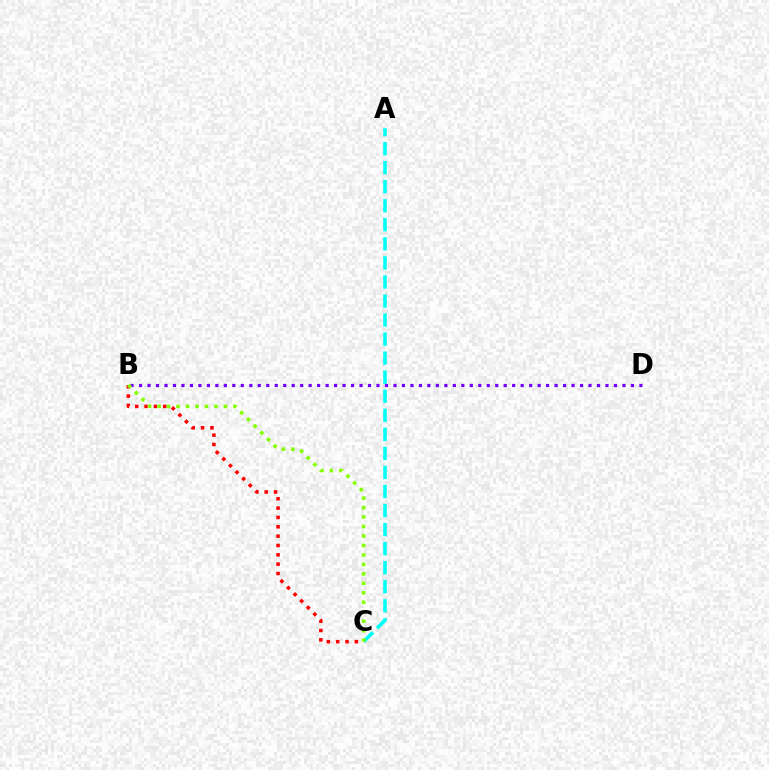{('A', 'C'): [{'color': '#00fff6', 'line_style': 'dashed', 'thickness': 2.59}], ('B', 'D'): [{'color': '#7200ff', 'line_style': 'dotted', 'thickness': 2.3}], ('B', 'C'): [{'color': '#ff0000', 'line_style': 'dotted', 'thickness': 2.54}, {'color': '#84ff00', 'line_style': 'dotted', 'thickness': 2.57}]}